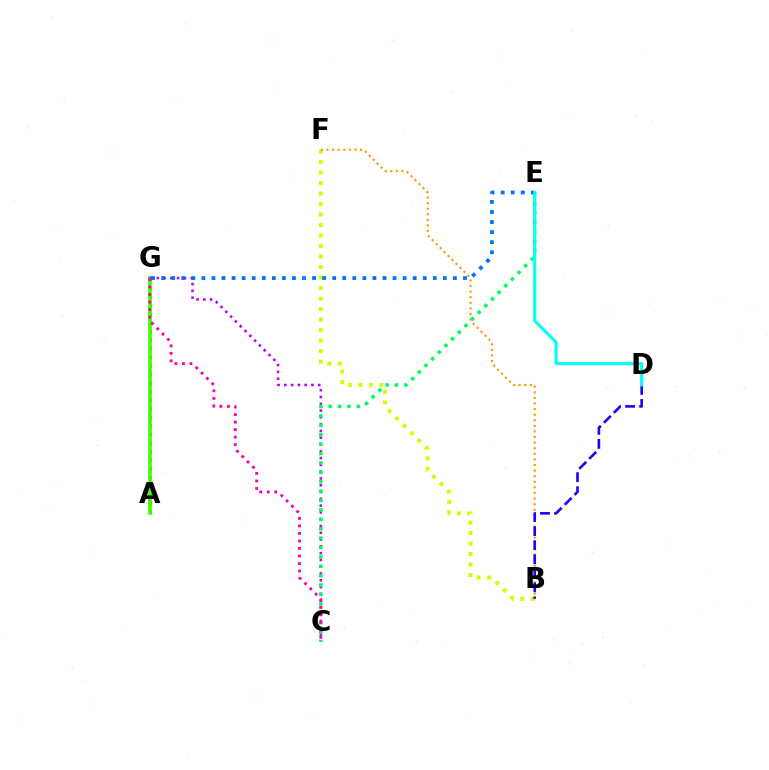{('B', 'F'): [{'color': '#d1ff00', 'line_style': 'dotted', 'thickness': 2.85}, {'color': '#ff9400', 'line_style': 'dotted', 'thickness': 1.52}], ('A', 'G'): [{'color': '#ff0000', 'line_style': 'dotted', 'thickness': 2.33}, {'color': '#3dff00', 'line_style': 'solid', 'thickness': 2.66}], ('C', 'G'): [{'color': '#b900ff', 'line_style': 'dotted', 'thickness': 1.84}, {'color': '#ff00ac', 'line_style': 'dotted', 'thickness': 2.04}], ('C', 'E'): [{'color': '#00ff5c', 'line_style': 'dotted', 'thickness': 2.55}], ('B', 'D'): [{'color': '#2500ff', 'line_style': 'dashed', 'thickness': 1.91}], ('E', 'G'): [{'color': '#0074ff', 'line_style': 'dotted', 'thickness': 2.73}], ('D', 'E'): [{'color': '#00fff6', 'line_style': 'solid', 'thickness': 2.22}]}